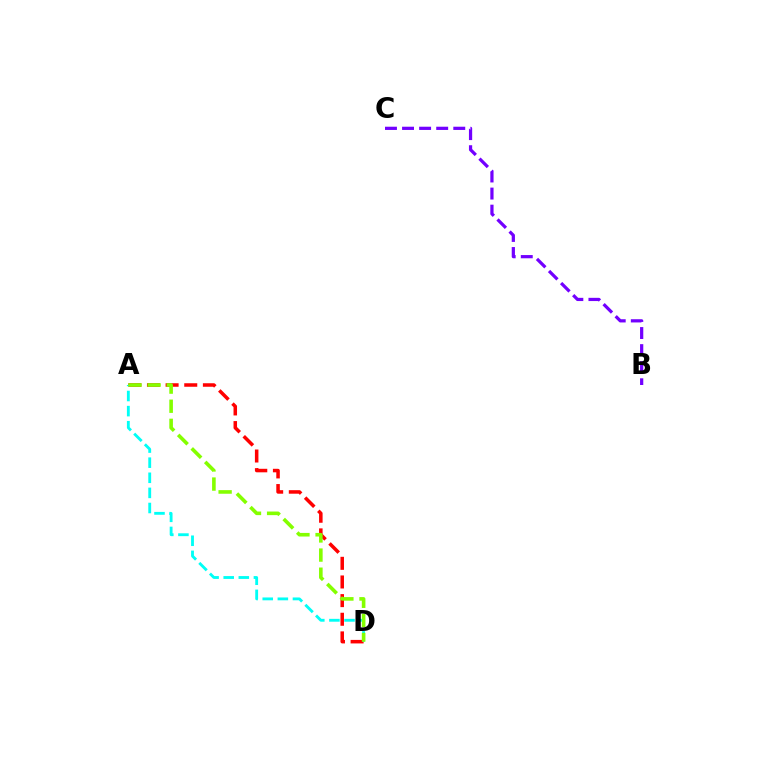{('A', 'D'): [{'color': '#ff0000', 'line_style': 'dashed', 'thickness': 2.53}, {'color': '#00fff6', 'line_style': 'dashed', 'thickness': 2.05}, {'color': '#84ff00', 'line_style': 'dashed', 'thickness': 2.6}], ('B', 'C'): [{'color': '#7200ff', 'line_style': 'dashed', 'thickness': 2.32}]}